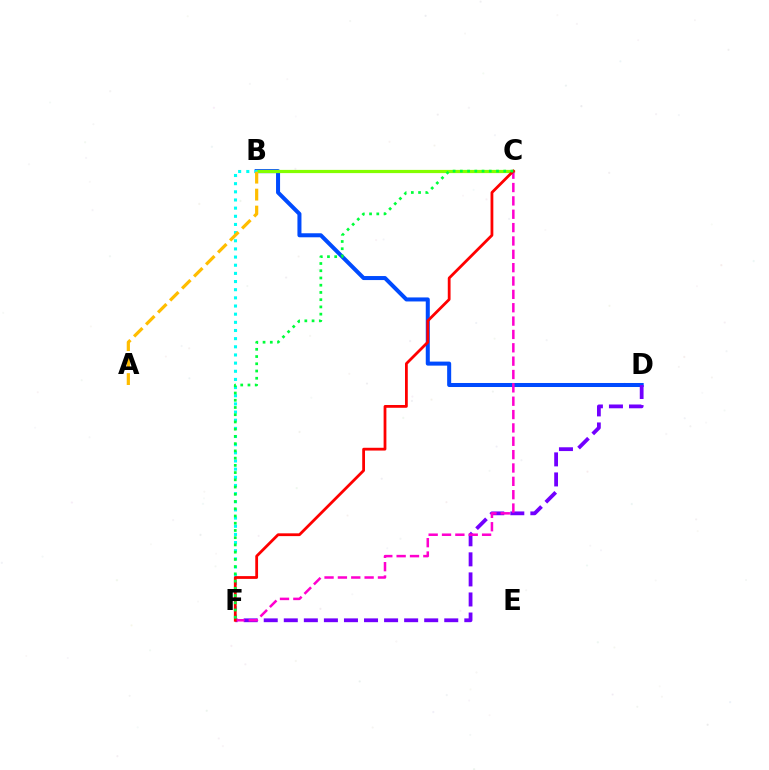{('B', 'D'): [{'color': '#004bff', 'line_style': 'solid', 'thickness': 2.9}], ('B', 'C'): [{'color': '#84ff00', 'line_style': 'solid', 'thickness': 2.32}], ('D', 'F'): [{'color': '#7200ff', 'line_style': 'dashed', 'thickness': 2.72}], ('C', 'F'): [{'color': '#ff00cf', 'line_style': 'dashed', 'thickness': 1.81}, {'color': '#ff0000', 'line_style': 'solid', 'thickness': 2.0}, {'color': '#00ff39', 'line_style': 'dotted', 'thickness': 1.97}], ('B', 'F'): [{'color': '#00fff6', 'line_style': 'dotted', 'thickness': 2.22}], ('A', 'B'): [{'color': '#ffbd00', 'line_style': 'dashed', 'thickness': 2.31}]}